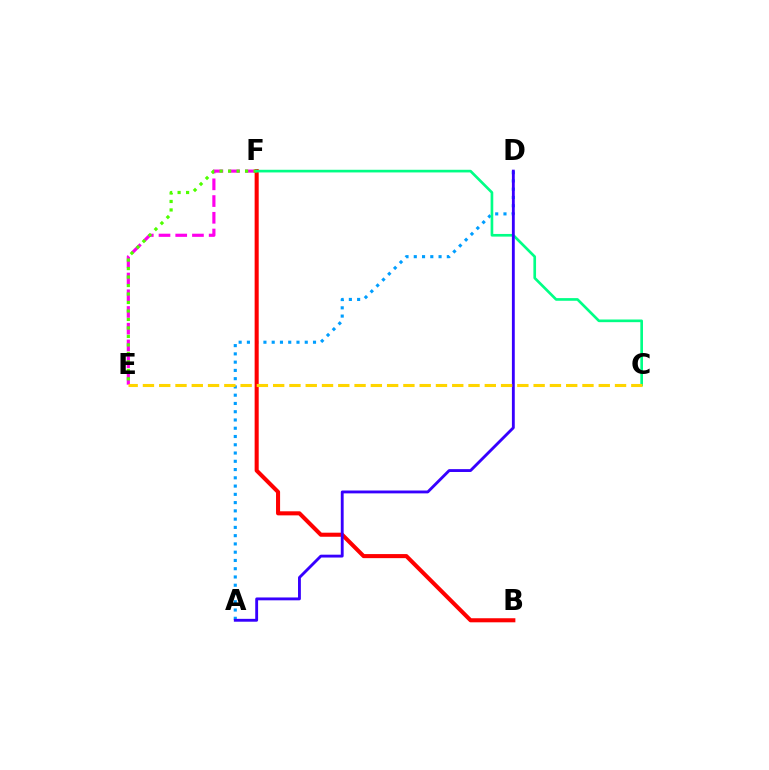{('A', 'D'): [{'color': '#009eff', 'line_style': 'dotted', 'thickness': 2.25}, {'color': '#3700ff', 'line_style': 'solid', 'thickness': 2.06}], ('E', 'F'): [{'color': '#ff00ed', 'line_style': 'dashed', 'thickness': 2.27}, {'color': '#4fff00', 'line_style': 'dotted', 'thickness': 2.3}], ('B', 'F'): [{'color': '#ff0000', 'line_style': 'solid', 'thickness': 2.93}], ('C', 'F'): [{'color': '#00ff86', 'line_style': 'solid', 'thickness': 1.92}], ('C', 'E'): [{'color': '#ffd500', 'line_style': 'dashed', 'thickness': 2.21}]}